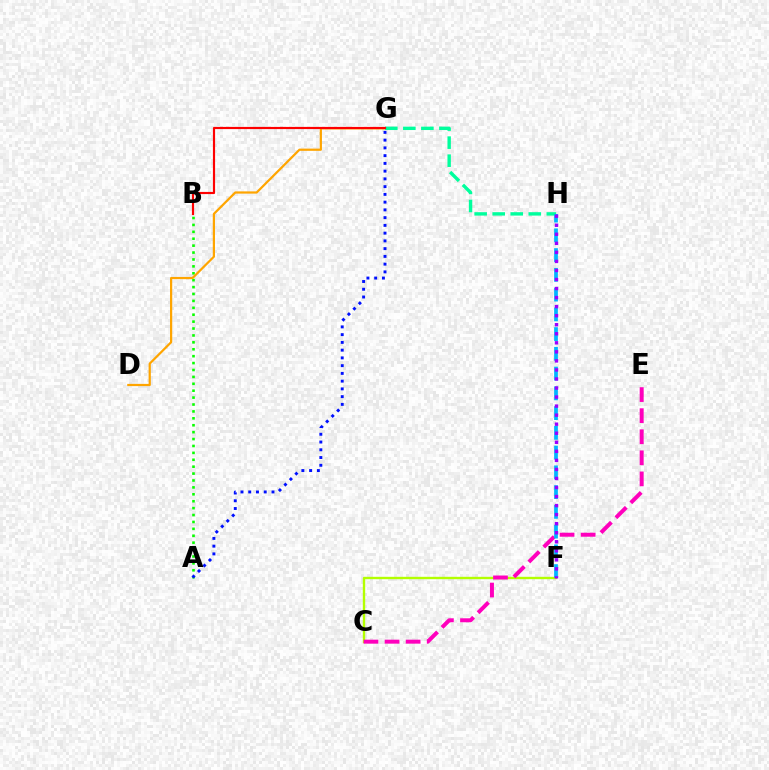{('A', 'B'): [{'color': '#08ff00', 'line_style': 'dotted', 'thickness': 1.88}], ('D', 'G'): [{'color': '#ffa500', 'line_style': 'solid', 'thickness': 1.6}], ('C', 'F'): [{'color': '#b3ff00', 'line_style': 'solid', 'thickness': 1.71}], ('G', 'H'): [{'color': '#00ff9d', 'line_style': 'dashed', 'thickness': 2.45}], ('C', 'E'): [{'color': '#ff00bd', 'line_style': 'dashed', 'thickness': 2.86}], ('F', 'H'): [{'color': '#00b5ff', 'line_style': 'dashed', 'thickness': 2.68}, {'color': '#9b00ff', 'line_style': 'dotted', 'thickness': 2.46}], ('A', 'G'): [{'color': '#0010ff', 'line_style': 'dotted', 'thickness': 2.11}], ('B', 'G'): [{'color': '#ff0000', 'line_style': 'solid', 'thickness': 1.57}]}